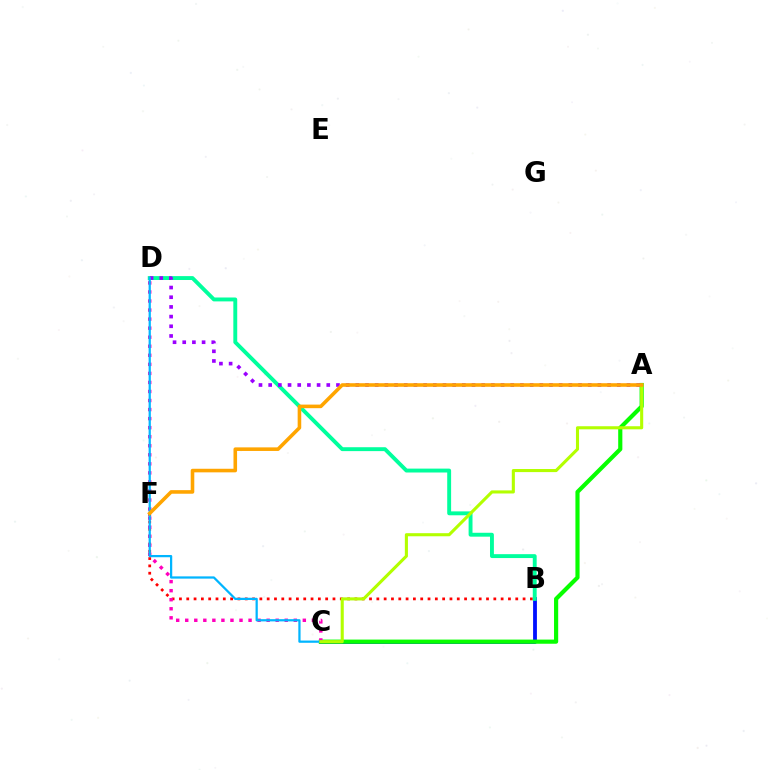{('B', 'C'): [{'color': '#0010ff', 'line_style': 'solid', 'thickness': 2.74}], ('A', 'C'): [{'color': '#08ff00', 'line_style': 'solid', 'thickness': 2.99}, {'color': '#b3ff00', 'line_style': 'solid', 'thickness': 2.22}], ('B', 'F'): [{'color': '#ff0000', 'line_style': 'dotted', 'thickness': 1.99}], ('B', 'D'): [{'color': '#00ff9d', 'line_style': 'solid', 'thickness': 2.8}], ('C', 'D'): [{'color': '#ff00bd', 'line_style': 'dotted', 'thickness': 2.46}, {'color': '#00b5ff', 'line_style': 'solid', 'thickness': 1.62}], ('A', 'D'): [{'color': '#9b00ff', 'line_style': 'dotted', 'thickness': 2.63}], ('A', 'F'): [{'color': '#ffa500', 'line_style': 'solid', 'thickness': 2.58}]}